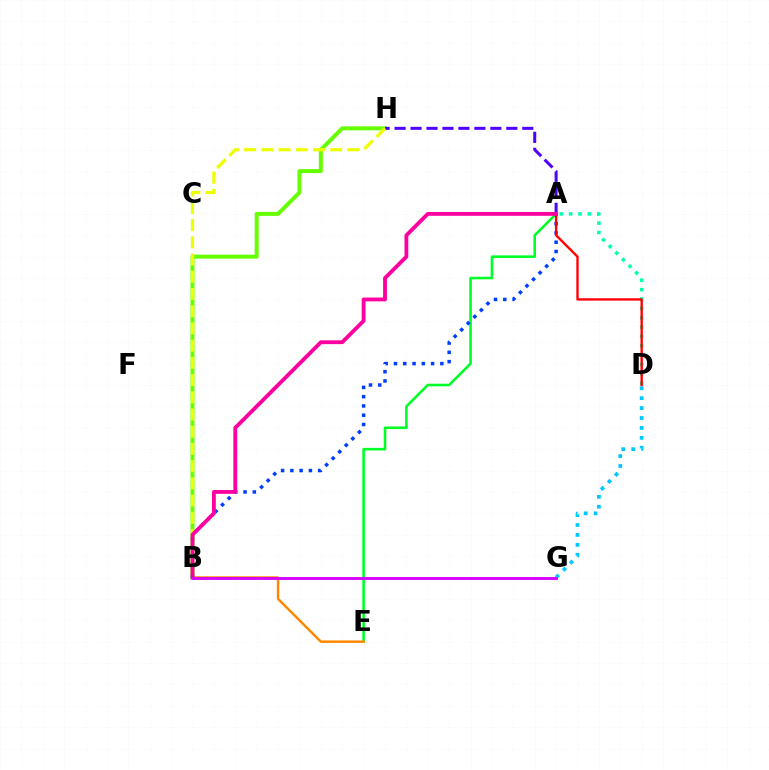{('B', 'H'): [{'color': '#66ff00', 'line_style': 'solid', 'thickness': 2.86}, {'color': '#eeff00', 'line_style': 'dashed', 'thickness': 2.34}], ('A', 'E'): [{'color': '#00ff27', 'line_style': 'solid', 'thickness': 1.86}], ('B', 'E'): [{'color': '#ff8800', 'line_style': 'solid', 'thickness': 1.78}], ('D', 'G'): [{'color': '#00c7ff', 'line_style': 'dotted', 'thickness': 2.69}], ('A', 'D'): [{'color': '#00ffaf', 'line_style': 'dotted', 'thickness': 2.54}, {'color': '#ff0000', 'line_style': 'solid', 'thickness': 1.7}], ('A', 'H'): [{'color': '#4f00ff', 'line_style': 'dashed', 'thickness': 2.17}], ('A', 'B'): [{'color': '#003fff', 'line_style': 'dotted', 'thickness': 2.52}, {'color': '#ff00a0', 'line_style': 'solid', 'thickness': 2.76}], ('B', 'G'): [{'color': '#d600ff', 'line_style': 'solid', 'thickness': 2.06}]}